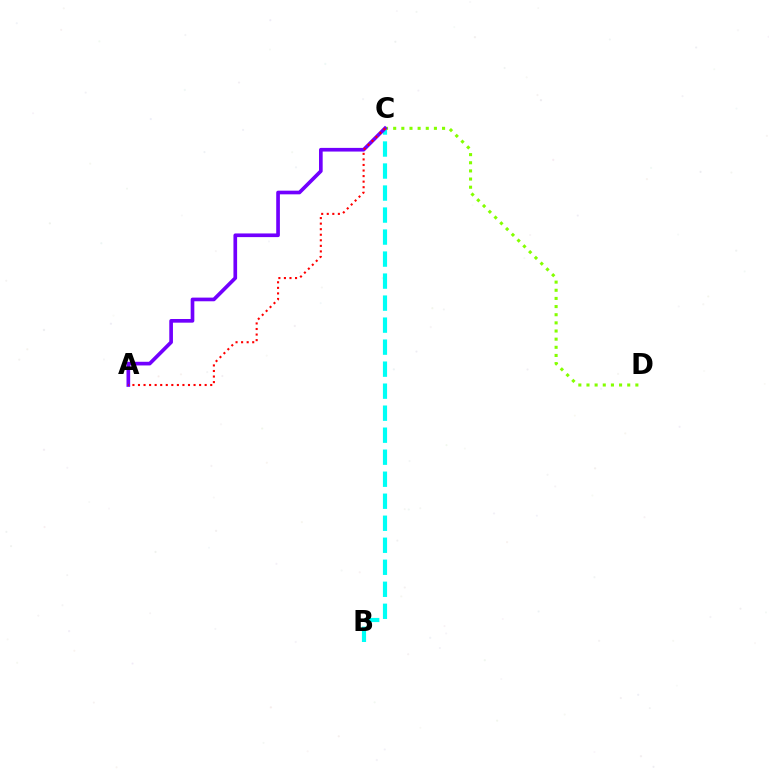{('B', 'C'): [{'color': '#00fff6', 'line_style': 'dashed', 'thickness': 2.99}], ('C', 'D'): [{'color': '#84ff00', 'line_style': 'dotted', 'thickness': 2.21}], ('A', 'C'): [{'color': '#7200ff', 'line_style': 'solid', 'thickness': 2.64}, {'color': '#ff0000', 'line_style': 'dotted', 'thickness': 1.51}]}